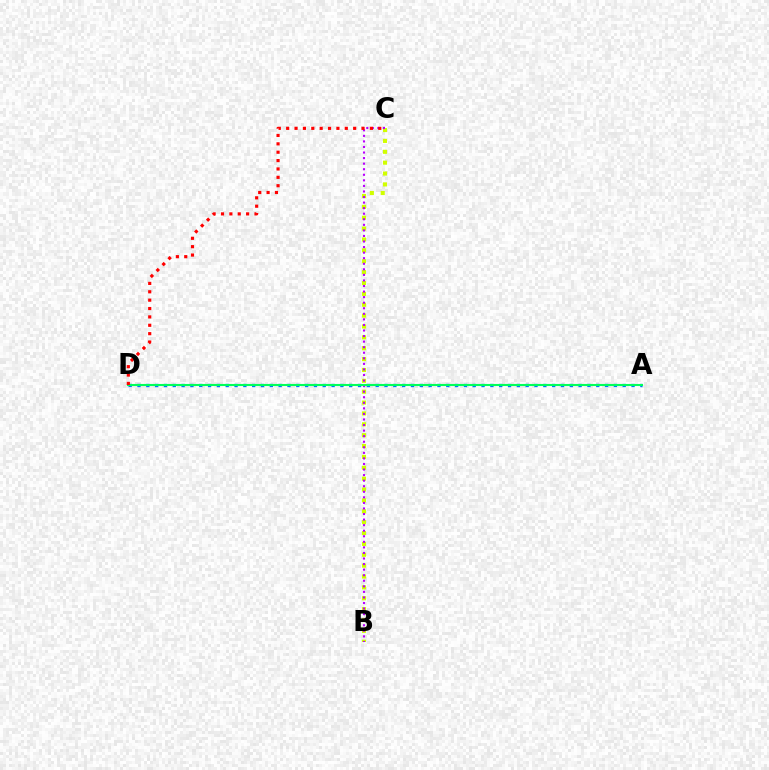{('A', 'D'): [{'color': '#0074ff', 'line_style': 'dotted', 'thickness': 2.4}, {'color': '#00ff5c', 'line_style': 'solid', 'thickness': 1.51}], ('B', 'C'): [{'color': '#d1ff00', 'line_style': 'dotted', 'thickness': 2.95}, {'color': '#b900ff', 'line_style': 'dotted', 'thickness': 1.51}], ('C', 'D'): [{'color': '#ff0000', 'line_style': 'dotted', 'thickness': 2.28}]}